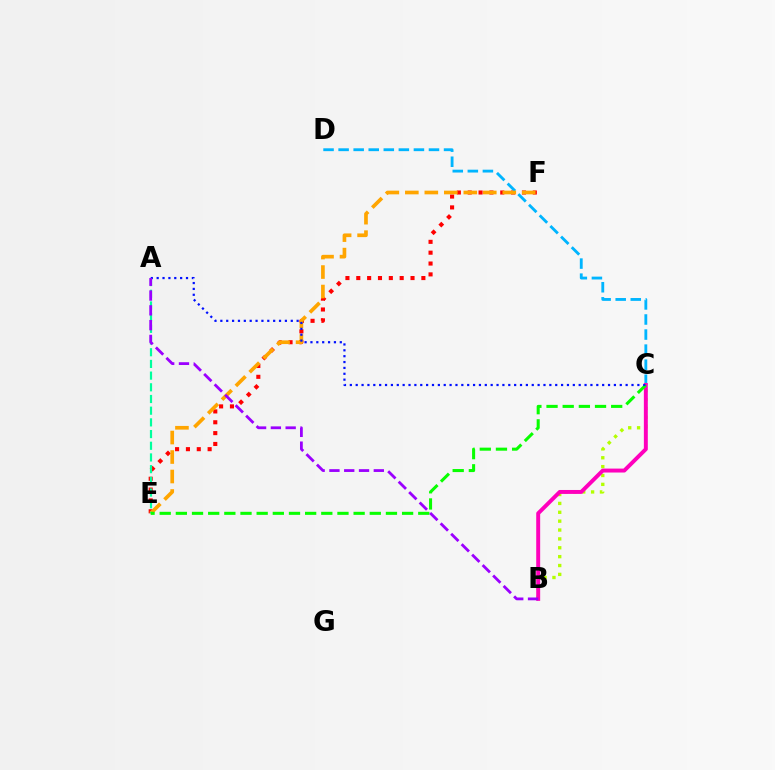{('E', 'F'): [{'color': '#ff0000', 'line_style': 'dotted', 'thickness': 2.95}, {'color': '#ffa500', 'line_style': 'dashed', 'thickness': 2.65}], ('C', 'D'): [{'color': '#00b5ff', 'line_style': 'dashed', 'thickness': 2.05}], ('B', 'C'): [{'color': '#b3ff00', 'line_style': 'dotted', 'thickness': 2.41}, {'color': '#ff00bd', 'line_style': 'solid', 'thickness': 2.84}], ('A', 'E'): [{'color': '#00ff9d', 'line_style': 'dashed', 'thickness': 1.59}], ('C', 'E'): [{'color': '#08ff00', 'line_style': 'dashed', 'thickness': 2.2}], ('A', 'C'): [{'color': '#0010ff', 'line_style': 'dotted', 'thickness': 1.59}], ('A', 'B'): [{'color': '#9b00ff', 'line_style': 'dashed', 'thickness': 2.01}]}